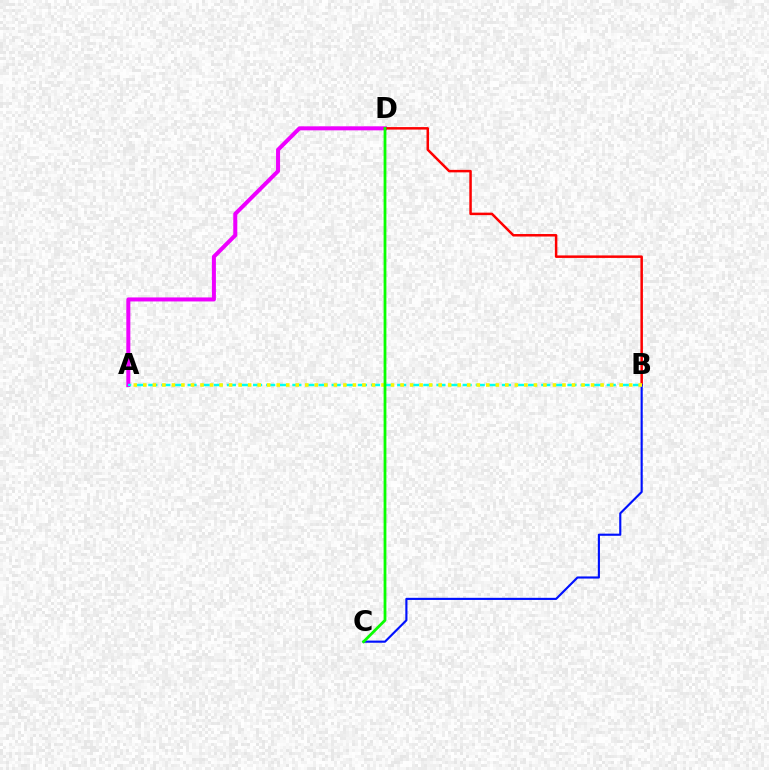{('A', 'D'): [{'color': '#ee00ff', 'line_style': 'solid', 'thickness': 2.89}], ('B', 'D'): [{'color': '#ff0000', 'line_style': 'solid', 'thickness': 1.8}], ('A', 'B'): [{'color': '#00fff6', 'line_style': 'dashed', 'thickness': 1.78}, {'color': '#fcf500', 'line_style': 'dotted', 'thickness': 2.59}], ('B', 'C'): [{'color': '#0010ff', 'line_style': 'solid', 'thickness': 1.54}], ('C', 'D'): [{'color': '#08ff00', 'line_style': 'solid', 'thickness': 2.0}]}